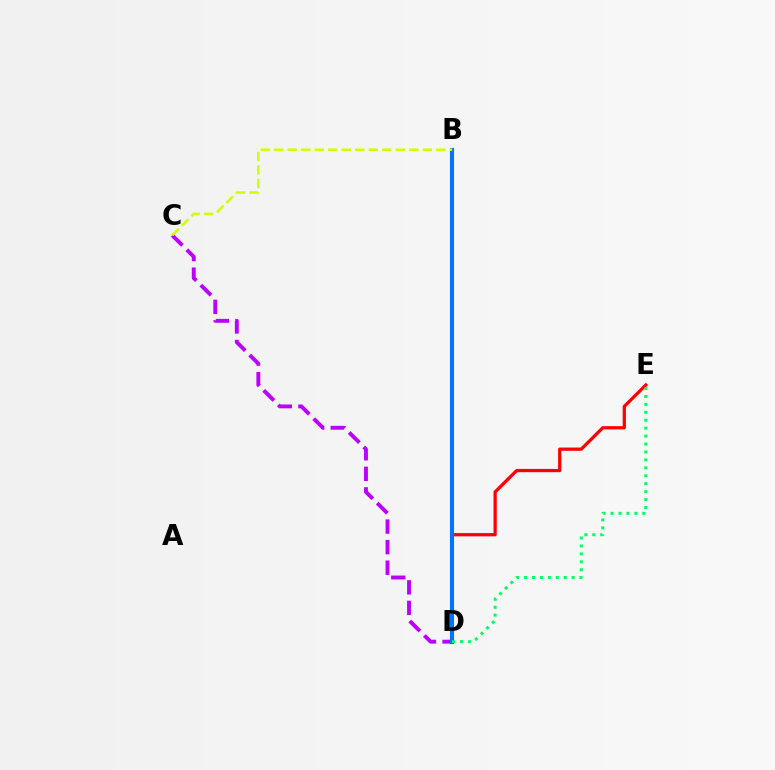{('C', 'D'): [{'color': '#b900ff', 'line_style': 'dashed', 'thickness': 2.79}], ('D', 'E'): [{'color': '#ff0000', 'line_style': 'solid', 'thickness': 2.34}, {'color': '#00ff5c', 'line_style': 'dotted', 'thickness': 2.15}], ('B', 'D'): [{'color': '#0074ff', 'line_style': 'solid', 'thickness': 2.94}], ('B', 'C'): [{'color': '#d1ff00', 'line_style': 'dashed', 'thickness': 1.84}]}